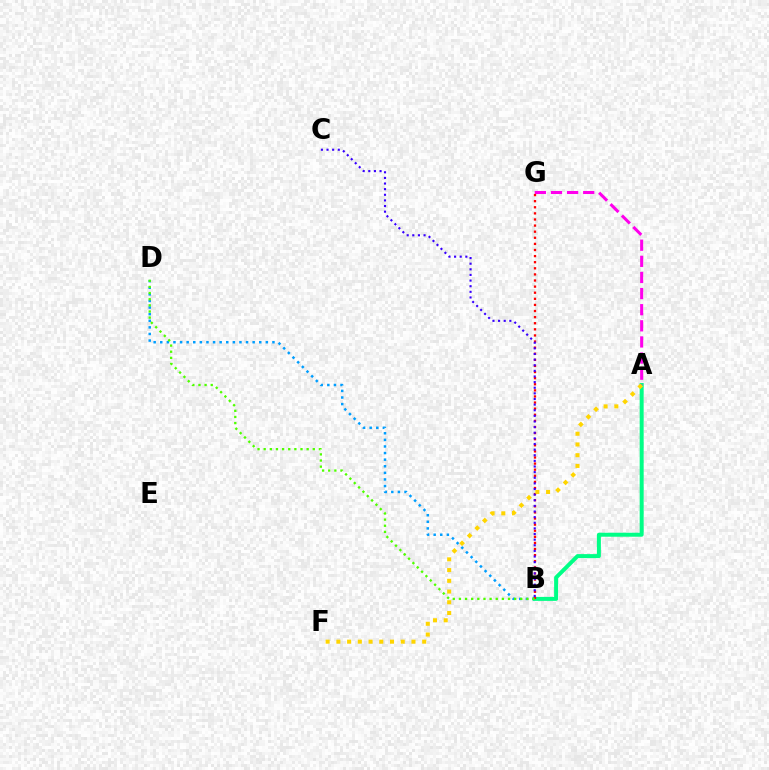{('A', 'B'): [{'color': '#00ff86', 'line_style': 'solid', 'thickness': 2.87}], ('A', 'G'): [{'color': '#ff00ed', 'line_style': 'dashed', 'thickness': 2.19}], ('B', 'D'): [{'color': '#009eff', 'line_style': 'dotted', 'thickness': 1.79}, {'color': '#4fff00', 'line_style': 'dotted', 'thickness': 1.67}], ('B', 'G'): [{'color': '#ff0000', 'line_style': 'dotted', 'thickness': 1.66}], ('A', 'F'): [{'color': '#ffd500', 'line_style': 'dotted', 'thickness': 2.91}], ('B', 'C'): [{'color': '#3700ff', 'line_style': 'dotted', 'thickness': 1.53}]}